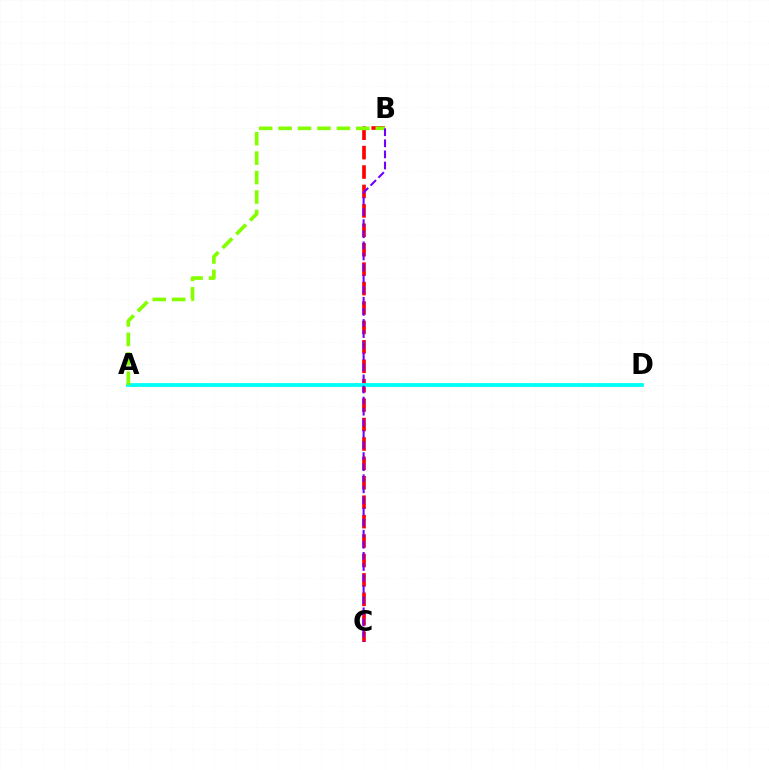{('B', 'C'): [{'color': '#ff0000', 'line_style': 'dashed', 'thickness': 2.64}, {'color': '#7200ff', 'line_style': 'dashed', 'thickness': 1.51}], ('A', 'D'): [{'color': '#00fff6', 'line_style': 'solid', 'thickness': 2.74}], ('A', 'B'): [{'color': '#84ff00', 'line_style': 'dashed', 'thickness': 2.64}]}